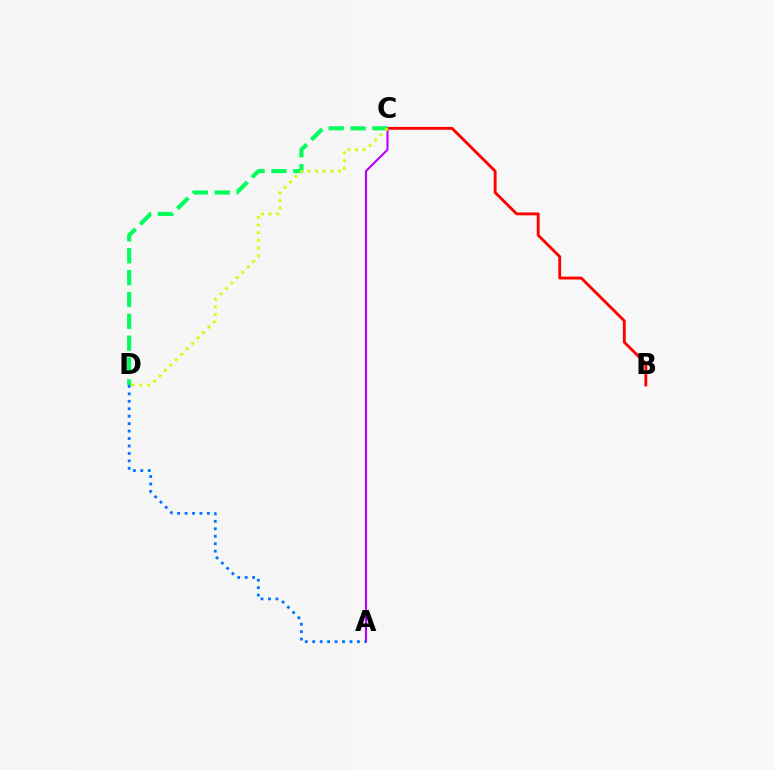{('B', 'C'): [{'color': '#ff0000', 'line_style': 'solid', 'thickness': 2.06}], ('A', 'C'): [{'color': '#b900ff', 'line_style': 'solid', 'thickness': 1.51}], ('C', 'D'): [{'color': '#00ff5c', 'line_style': 'dashed', 'thickness': 2.97}, {'color': '#d1ff00', 'line_style': 'dotted', 'thickness': 2.08}], ('A', 'D'): [{'color': '#0074ff', 'line_style': 'dotted', 'thickness': 2.02}]}